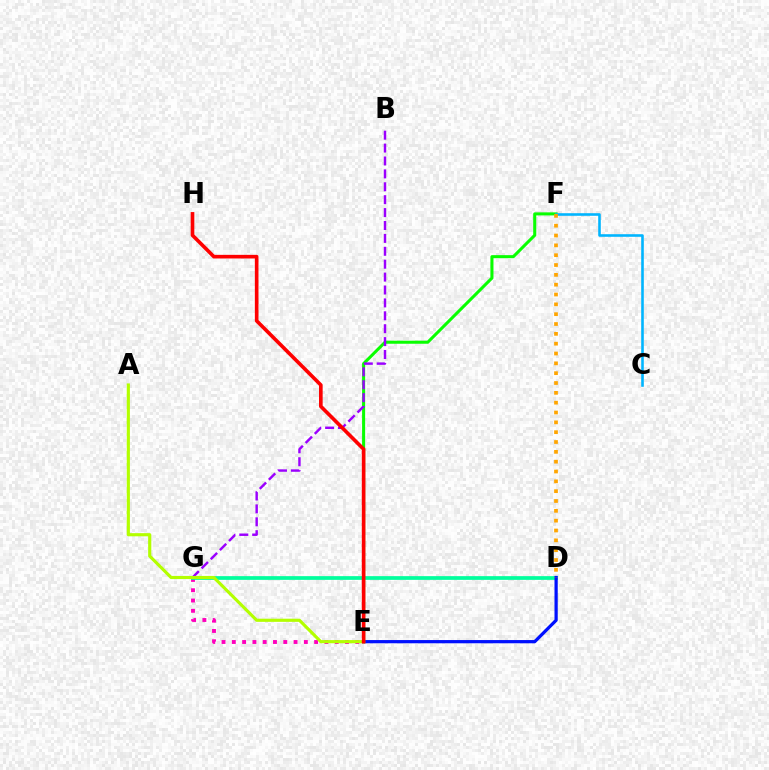{('E', 'G'): [{'color': '#ff00bd', 'line_style': 'dotted', 'thickness': 2.8}], ('D', 'G'): [{'color': '#00ff9d', 'line_style': 'solid', 'thickness': 2.68}], ('E', 'F'): [{'color': '#08ff00', 'line_style': 'solid', 'thickness': 2.19}], ('B', 'G'): [{'color': '#9b00ff', 'line_style': 'dashed', 'thickness': 1.75}], ('C', 'F'): [{'color': '#00b5ff', 'line_style': 'solid', 'thickness': 1.87}], ('D', 'E'): [{'color': '#0010ff', 'line_style': 'solid', 'thickness': 2.32}], ('A', 'E'): [{'color': '#b3ff00', 'line_style': 'solid', 'thickness': 2.26}], ('E', 'H'): [{'color': '#ff0000', 'line_style': 'solid', 'thickness': 2.62}], ('D', 'F'): [{'color': '#ffa500', 'line_style': 'dotted', 'thickness': 2.67}]}